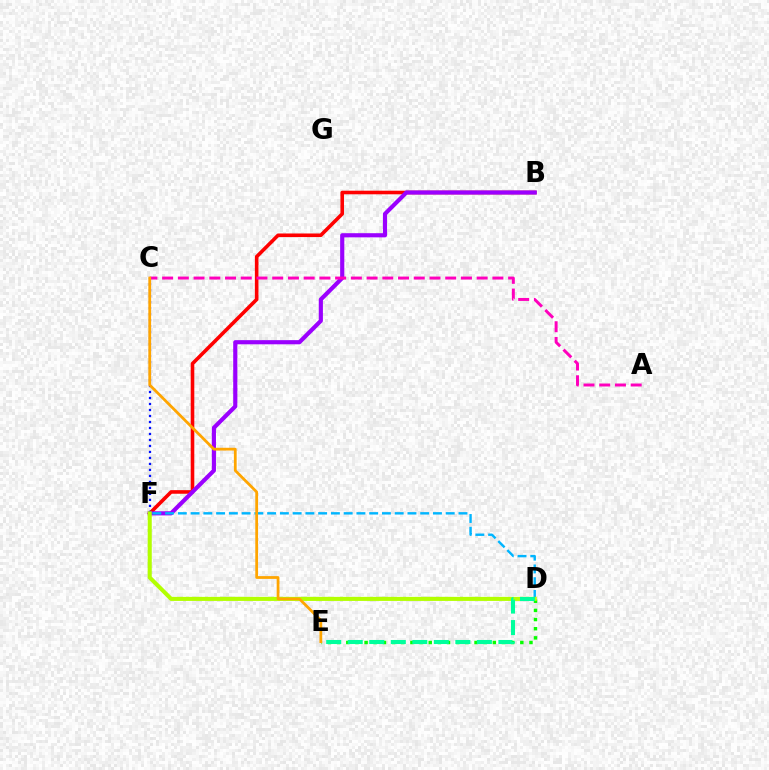{('B', 'F'): [{'color': '#ff0000', 'line_style': 'solid', 'thickness': 2.59}, {'color': '#9b00ff', 'line_style': 'solid', 'thickness': 2.99}], ('C', 'F'): [{'color': '#0010ff', 'line_style': 'dotted', 'thickness': 1.63}], ('D', 'E'): [{'color': '#08ff00', 'line_style': 'dotted', 'thickness': 2.49}, {'color': '#00ff9d', 'line_style': 'dashed', 'thickness': 2.92}], ('D', 'F'): [{'color': '#00b5ff', 'line_style': 'dashed', 'thickness': 1.73}, {'color': '#b3ff00', 'line_style': 'solid', 'thickness': 2.92}], ('A', 'C'): [{'color': '#ff00bd', 'line_style': 'dashed', 'thickness': 2.14}], ('C', 'E'): [{'color': '#ffa500', 'line_style': 'solid', 'thickness': 1.99}]}